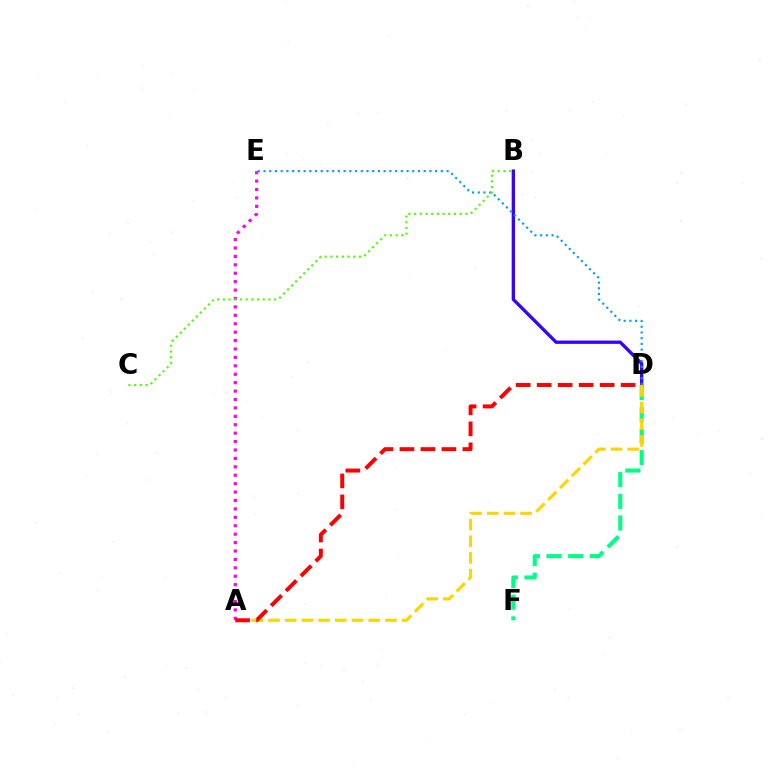{('D', 'F'): [{'color': '#00ff86', 'line_style': 'dashed', 'thickness': 2.95}], ('B', 'D'): [{'color': '#3700ff', 'line_style': 'solid', 'thickness': 2.38}], ('A', 'D'): [{'color': '#ffd500', 'line_style': 'dashed', 'thickness': 2.27}, {'color': '#ff0000', 'line_style': 'dashed', 'thickness': 2.85}], ('A', 'E'): [{'color': '#ff00ed', 'line_style': 'dotted', 'thickness': 2.29}], ('D', 'E'): [{'color': '#009eff', 'line_style': 'dotted', 'thickness': 1.55}], ('B', 'C'): [{'color': '#4fff00', 'line_style': 'dotted', 'thickness': 1.55}]}